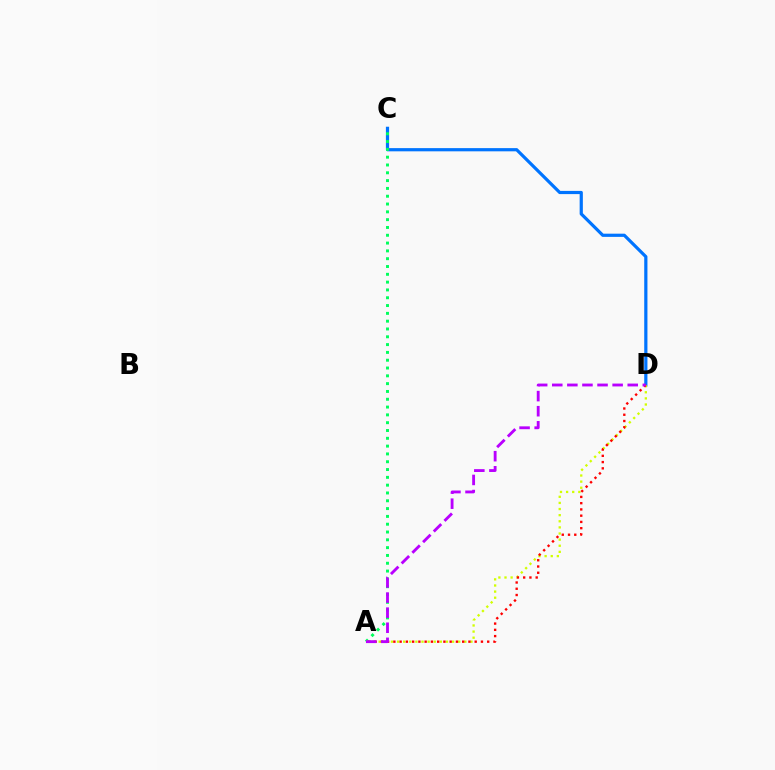{('C', 'D'): [{'color': '#0074ff', 'line_style': 'solid', 'thickness': 2.31}], ('A', 'C'): [{'color': '#00ff5c', 'line_style': 'dotted', 'thickness': 2.12}], ('A', 'D'): [{'color': '#d1ff00', 'line_style': 'dotted', 'thickness': 1.66}, {'color': '#ff0000', 'line_style': 'dotted', 'thickness': 1.7}, {'color': '#b900ff', 'line_style': 'dashed', 'thickness': 2.05}]}